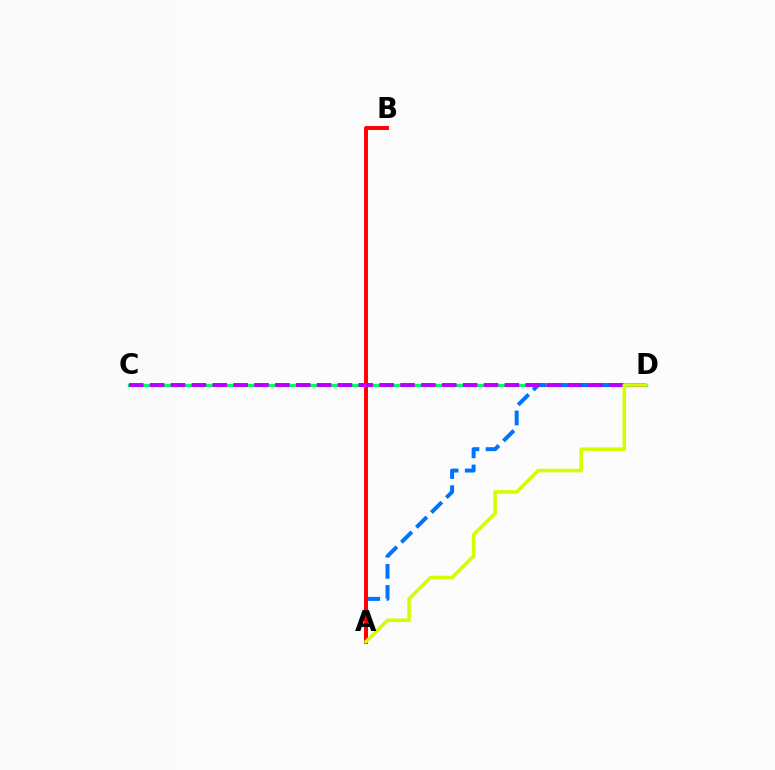{('C', 'D'): [{'color': '#00ff5c', 'line_style': 'solid', 'thickness': 2.35}, {'color': '#b900ff', 'line_style': 'dashed', 'thickness': 2.83}], ('A', 'D'): [{'color': '#0074ff', 'line_style': 'dashed', 'thickness': 2.87}, {'color': '#d1ff00', 'line_style': 'solid', 'thickness': 2.56}], ('A', 'B'): [{'color': '#ff0000', 'line_style': 'solid', 'thickness': 2.82}]}